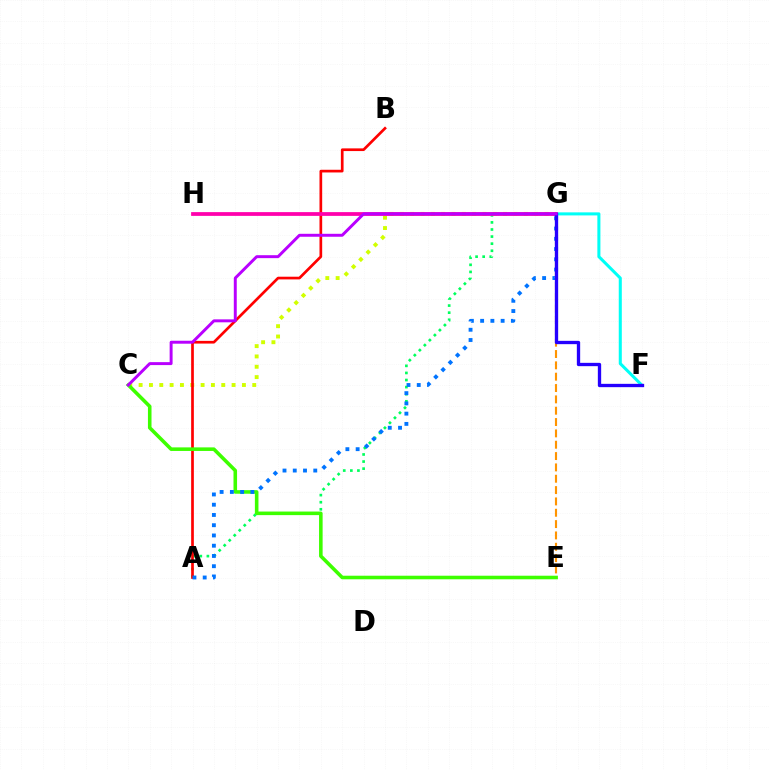{('F', 'G'): [{'color': '#00fff6', 'line_style': 'solid', 'thickness': 2.2}, {'color': '#2500ff', 'line_style': 'solid', 'thickness': 2.39}], ('E', 'G'): [{'color': '#ff9400', 'line_style': 'dashed', 'thickness': 1.54}], ('A', 'G'): [{'color': '#00ff5c', 'line_style': 'dotted', 'thickness': 1.93}, {'color': '#0074ff', 'line_style': 'dotted', 'thickness': 2.78}], ('C', 'G'): [{'color': '#d1ff00', 'line_style': 'dotted', 'thickness': 2.81}, {'color': '#b900ff', 'line_style': 'solid', 'thickness': 2.12}], ('A', 'B'): [{'color': '#ff0000', 'line_style': 'solid', 'thickness': 1.94}], ('G', 'H'): [{'color': '#ff00ac', 'line_style': 'solid', 'thickness': 2.7}], ('C', 'E'): [{'color': '#3dff00', 'line_style': 'solid', 'thickness': 2.57}]}